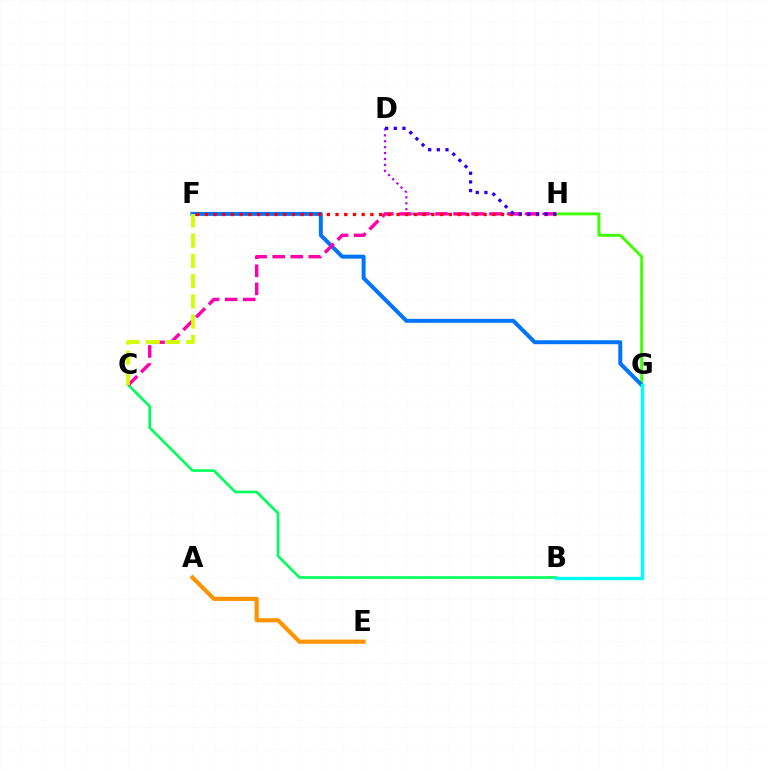{('A', 'E'): [{'color': '#ff9400', 'line_style': 'solid', 'thickness': 2.99}], ('B', 'C'): [{'color': '#00ff5c', 'line_style': 'solid', 'thickness': 1.91}], ('D', 'H'): [{'color': '#b900ff', 'line_style': 'dotted', 'thickness': 1.61}, {'color': '#2500ff', 'line_style': 'dotted', 'thickness': 2.35}], ('G', 'H'): [{'color': '#3dff00', 'line_style': 'solid', 'thickness': 2.09}], ('F', 'G'): [{'color': '#0074ff', 'line_style': 'solid', 'thickness': 2.86}], ('B', 'G'): [{'color': '#00fff6', 'line_style': 'solid', 'thickness': 2.44}], ('C', 'H'): [{'color': '#ff00ac', 'line_style': 'dashed', 'thickness': 2.45}], ('F', 'H'): [{'color': '#ff0000', 'line_style': 'dotted', 'thickness': 2.37}], ('C', 'F'): [{'color': '#d1ff00', 'line_style': 'dashed', 'thickness': 2.75}]}